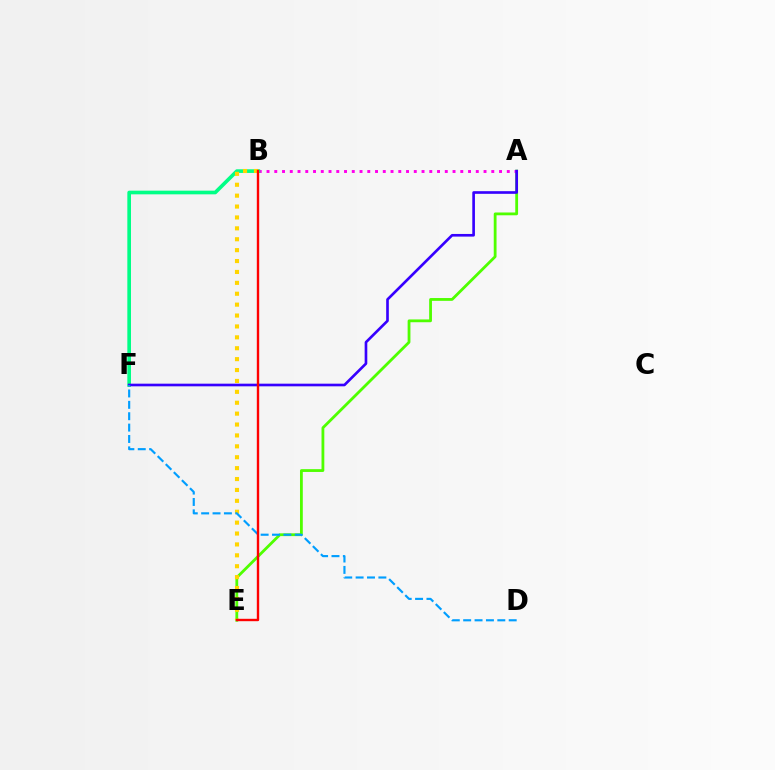{('A', 'E'): [{'color': '#4fff00', 'line_style': 'solid', 'thickness': 2.02}], ('A', 'B'): [{'color': '#ff00ed', 'line_style': 'dotted', 'thickness': 2.11}], ('B', 'F'): [{'color': '#00ff86', 'line_style': 'solid', 'thickness': 2.64}], ('B', 'E'): [{'color': '#ffd500', 'line_style': 'dotted', 'thickness': 2.96}, {'color': '#ff0000', 'line_style': 'solid', 'thickness': 1.72}], ('A', 'F'): [{'color': '#3700ff', 'line_style': 'solid', 'thickness': 1.91}], ('D', 'F'): [{'color': '#009eff', 'line_style': 'dashed', 'thickness': 1.55}]}